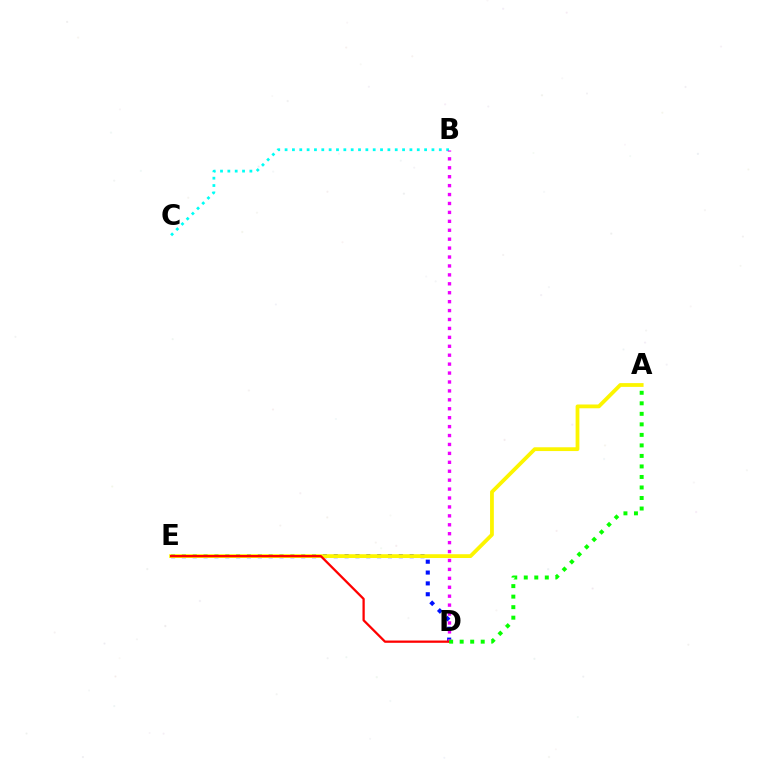{('B', 'C'): [{'color': '#00fff6', 'line_style': 'dotted', 'thickness': 2.0}], ('D', 'E'): [{'color': '#0010ff', 'line_style': 'dotted', 'thickness': 2.95}, {'color': '#ff0000', 'line_style': 'solid', 'thickness': 1.63}], ('A', 'E'): [{'color': '#fcf500', 'line_style': 'solid', 'thickness': 2.72}], ('B', 'D'): [{'color': '#ee00ff', 'line_style': 'dotted', 'thickness': 2.42}], ('A', 'D'): [{'color': '#08ff00', 'line_style': 'dotted', 'thickness': 2.86}]}